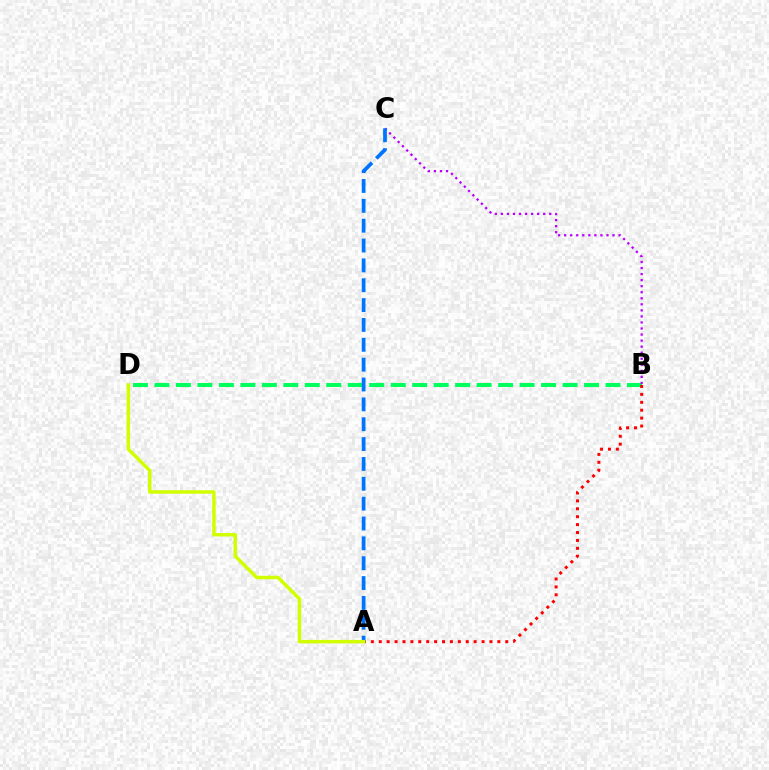{('B', 'D'): [{'color': '#00ff5c', 'line_style': 'dashed', 'thickness': 2.92}], ('A', 'B'): [{'color': '#ff0000', 'line_style': 'dotted', 'thickness': 2.15}], ('B', 'C'): [{'color': '#b900ff', 'line_style': 'dotted', 'thickness': 1.64}], ('A', 'C'): [{'color': '#0074ff', 'line_style': 'dashed', 'thickness': 2.7}], ('A', 'D'): [{'color': '#d1ff00', 'line_style': 'solid', 'thickness': 2.51}]}